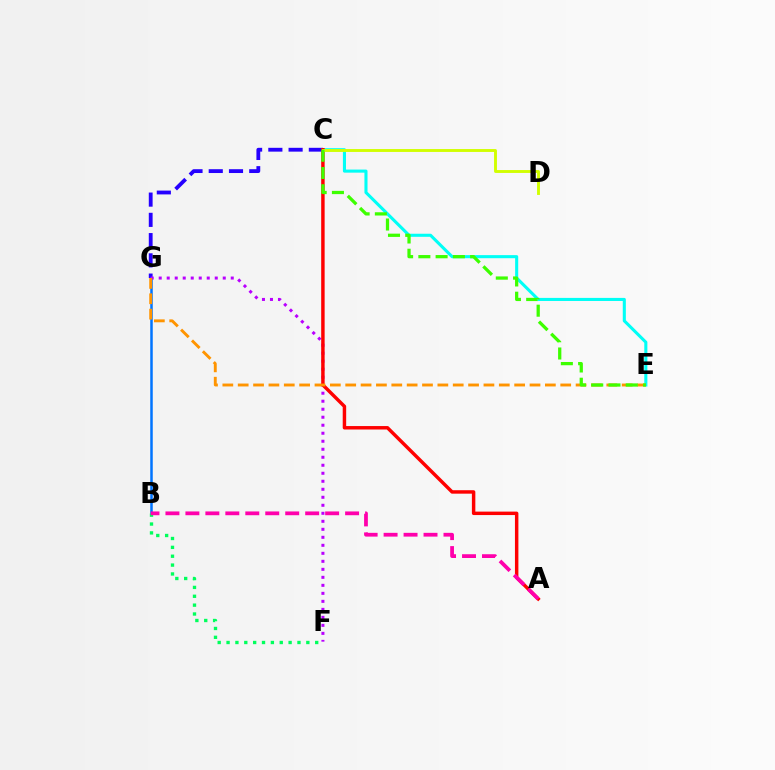{('C', 'G'): [{'color': '#2500ff', 'line_style': 'dashed', 'thickness': 2.75}], ('C', 'E'): [{'color': '#00fff6', 'line_style': 'solid', 'thickness': 2.22}, {'color': '#3dff00', 'line_style': 'dashed', 'thickness': 2.34}], ('B', 'G'): [{'color': '#0074ff', 'line_style': 'solid', 'thickness': 1.81}], ('F', 'G'): [{'color': '#b900ff', 'line_style': 'dotted', 'thickness': 2.18}], ('A', 'C'): [{'color': '#ff0000', 'line_style': 'solid', 'thickness': 2.48}], ('B', 'F'): [{'color': '#00ff5c', 'line_style': 'dotted', 'thickness': 2.41}], ('A', 'B'): [{'color': '#ff00ac', 'line_style': 'dashed', 'thickness': 2.71}], ('E', 'G'): [{'color': '#ff9400', 'line_style': 'dashed', 'thickness': 2.09}], ('C', 'D'): [{'color': '#d1ff00', 'line_style': 'solid', 'thickness': 2.08}]}